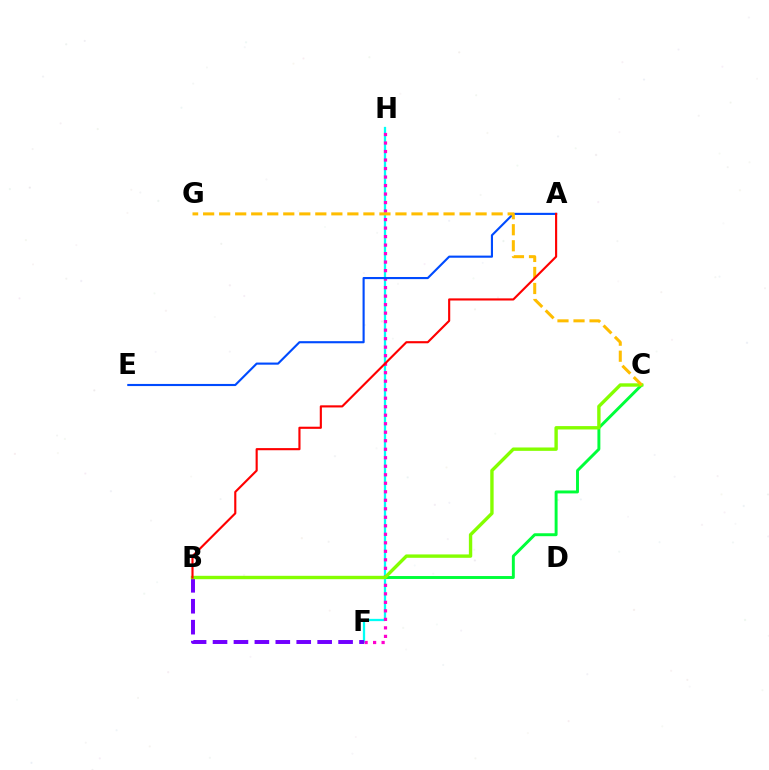{('F', 'H'): [{'color': '#00fff6', 'line_style': 'solid', 'thickness': 1.64}, {'color': '#ff00cf', 'line_style': 'dotted', 'thickness': 2.31}], ('B', 'F'): [{'color': '#7200ff', 'line_style': 'dashed', 'thickness': 2.84}], ('B', 'C'): [{'color': '#00ff39', 'line_style': 'solid', 'thickness': 2.11}, {'color': '#84ff00', 'line_style': 'solid', 'thickness': 2.43}], ('A', 'E'): [{'color': '#004bff', 'line_style': 'solid', 'thickness': 1.53}], ('C', 'G'): [{'color': '#ffbd00', 'line_style': 'dashed', 'thickness': 2.18}], ('A', 'B'): [{'color': '#ff0000', 'line_style': 'solid', 'thickness': 1.54}]}